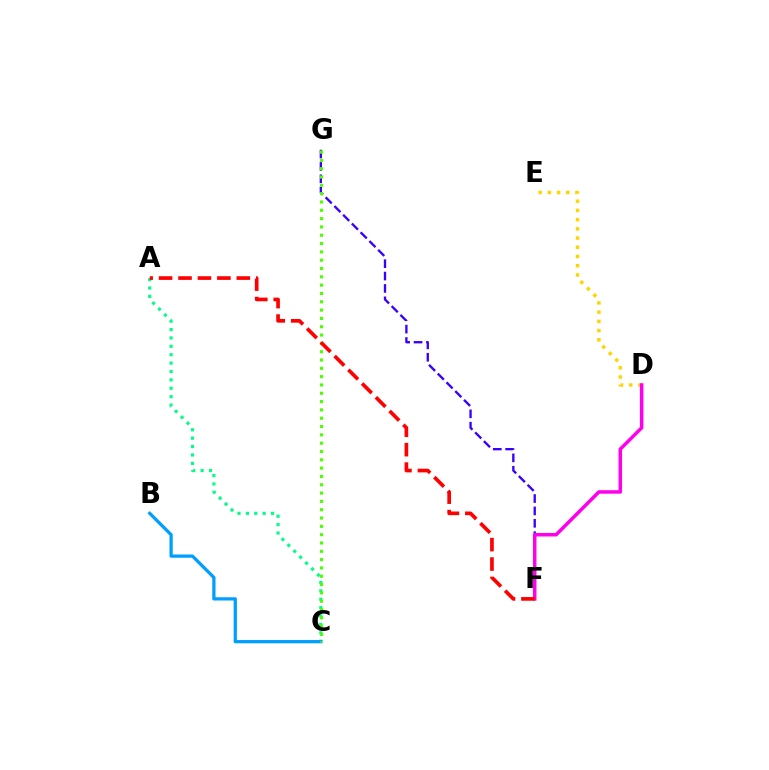{('A', 'C'): [{'color': '#00ff86', 'line_style': 'dotted', 'thickness': 2.28}], ('F', 'G'): [{'color': '#3700ff', 'line_style': 'dashed', 'thickness': 1.68}], ('D', 'E'): [{'color': '#ffd500', 'line_style': 'dotted', 'thickness': 2.5}], ('D', 'F'): [{'color': '#ff00ed', 'line_style': 'solid', 'thickness': 2.52}], ('B', 'C'): [{'color': '#009eff', 'line_style': 'solid', 'thickness': 2.34}], ('C', 'G'): [{'color': '#4fff00', 'line_style': 'dotted', 'thickness': 2.26}], ('A', 'F'): [{'color': '#ff0000', 'line_style': 'dashed', 'thickness': 2.64}]}